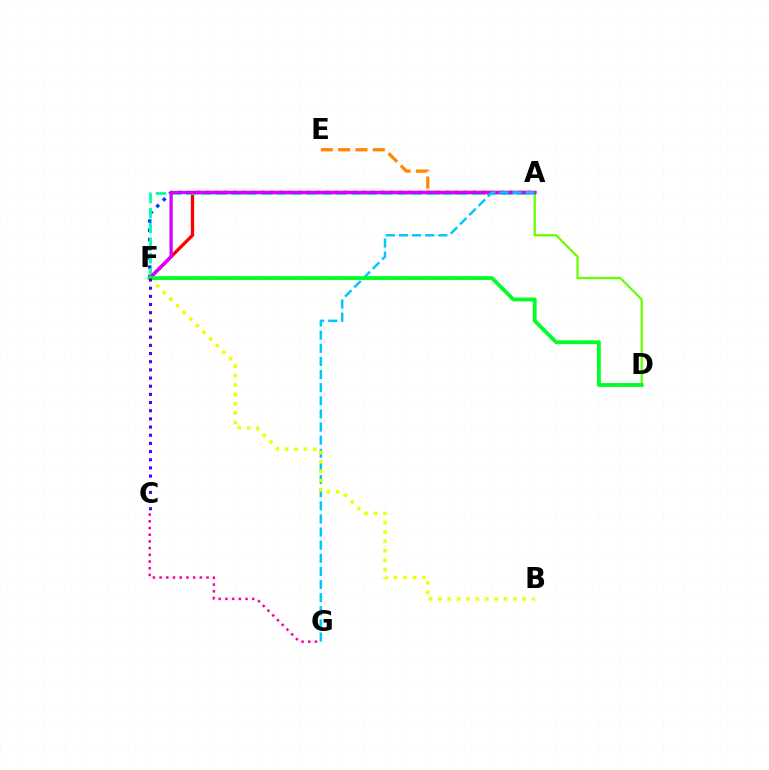{('A', 'E'): [{'color': '#ff8800', 'line_style': 'dashed', 'thickness': 2.35}], ('A', 'F'): [{'color': '#003fff', 'line_style': 'dotted', 'thickness': 2.5}, {'color': '#ff0000', 'line_style': 'solid', 'thickness': 2.38}, {'color': '#00ffaf', 'line_style': 'dashed', 'thickness': 2.04}, {'color': '#d600ff', 'line_style': 'solid', 'thickness': 2.35}], ('A', 'D'): [{'color': '#66ff00', 'line_style': 'solid', 'thickness': 1.63}], ('A', 'G'): [{'color': '#00c7ff', 'line_style': 'dashed', 'thickness': 1.78}], ('B', 'F'): [{'color': '#eeff00', 'line_style': 'dotted', 'thickness': 2.55}], ('D', 'F'): [{'color': '#00ff27', 'line_style': 'solid', 'thickness': 2.76}], ('C', 'G'): [{'color': '#ff00a0', 'line_style': 'dotted', 'thickness': 1.82}], ('C', 'F'): [{'color': '#4f00ff', 'line_style': 'dotted', 'thickness': 2.22}]}